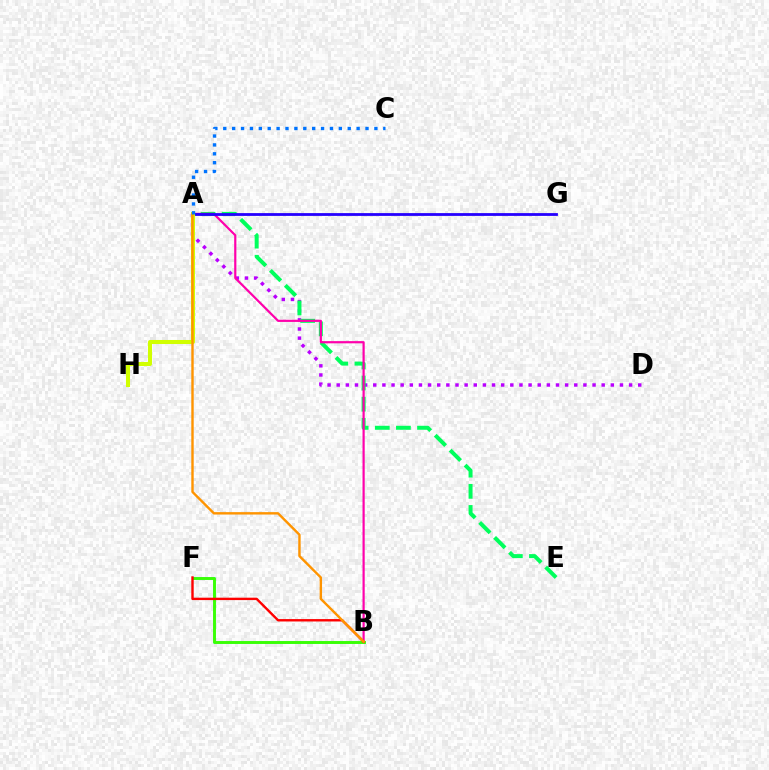{('B', 'F'): [{'color': '#00fff6', 'line_style': 'solid', 'thickness': 1.87}, {'color': '#3dff00', 'line_style': 'solid', 'thickness': 2.05}, {'color': '#ff0000', 'line_style': 'solid', 'thickness': 1.72}], ('A', 'D'): [{'color': '#b900ff', 'line_style': 'dotted', 'thickness': 2.48}], ('A', 'E'): [{'color': '#00ff5c', 'line_style': 'dashed', 'thickness': 2.87}], ('A', 'B'): [{'color': '#ff00ac', 'line_style': 'solid', 'thickness': 1.58}, {'color': '#ff9400', 'line_style': 'solid', 'thickness': 1.74}], ('A', 'G'): [{'color': '#2500ff', 'line_style': 'solid', 'thickness': 2.01}], ('A', 'H'): [{'color': '#d1ff00', 'line_style': 'solid', 'thickness': 2.91}], ('A', 'C'): [{'color': '#0074ff', 'line_style': 'dotted', 'thickness': 2.42}]}